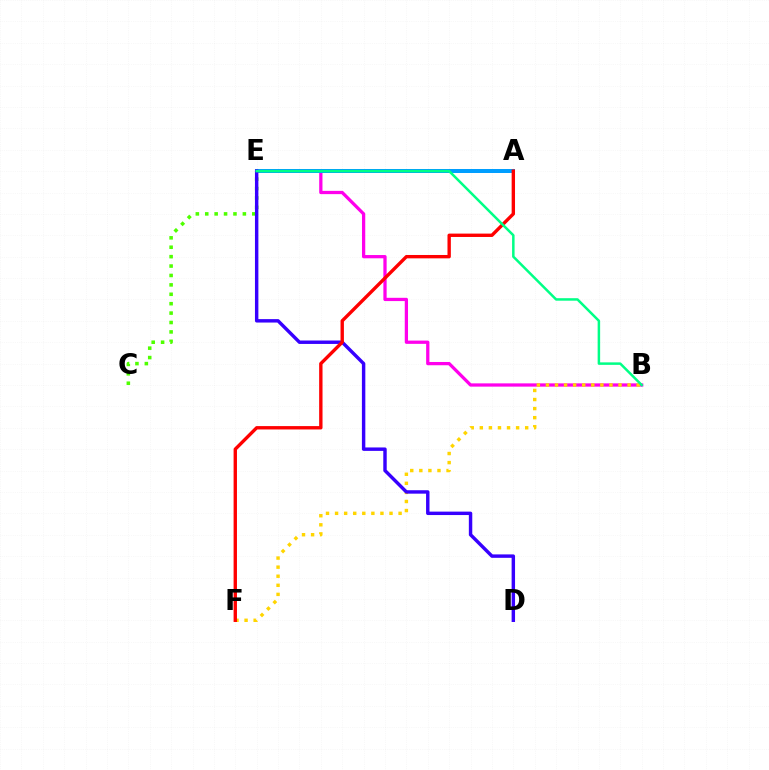{('C', 'E'): [{'color': '#4fff00', 'line_style': 'dotted', 'thickness': 2.56}], ('B', 'E'): [{'color': '#ff00ed', 'line_style': 'solid', 'thickness': 2.35}, {'color': '#00ff86', 'line_style': 'solid', 'thickness': 1.8}], ('B', 'F'): [{'color': '#ffd500', 'line_style': 'dotted', 'thickness': 2.47}], ('A', 'E'): [{'color': '#009eff', 'line_style': 'solid', 'thickness': 2.87}], ('D', 'E'): [{'color': '#3700ff', 'line_style': 'solid', 'thickness': 2.47}], ('A', 'F'): [{'color': '#ff0000', 'line_style': 'solid', 'thickness': 2.43}]}